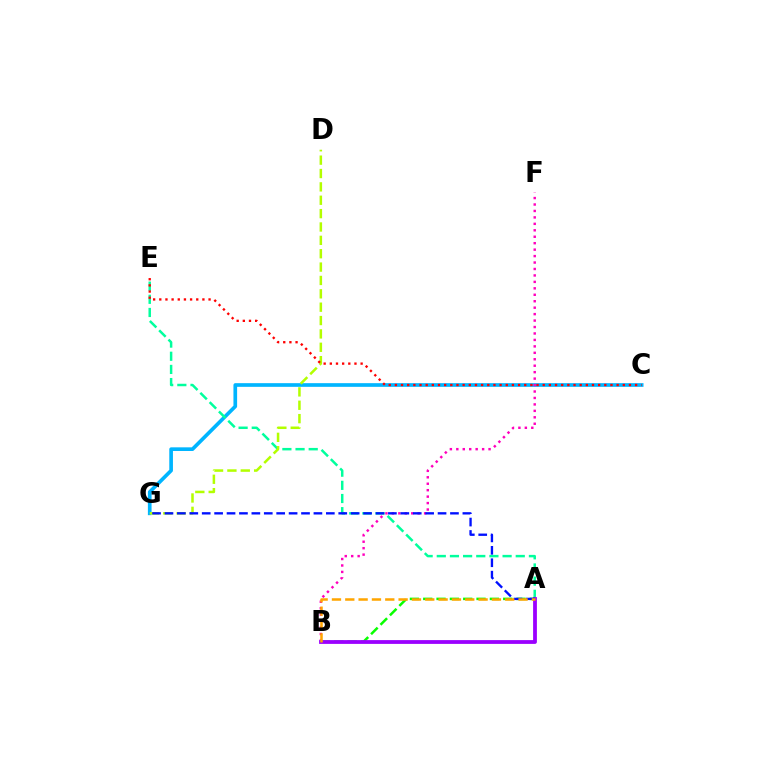{('C', 'G'): [{'color': '#00b5ff', 'line_style': 'solid', 'thickness': 2.64}], ('A', 'E'): [{'color': '#00ff9d', 'line_style': 'dashed', 'thickness': 1.79}], ('B', 'F'): [{'color': '#ff00bd', 'line_style': 'dotted', 'thickness': 1.75}], ('D', 'G'): [{'color': '#b3ff00', 'line_style': 'dashed', 'thickness': 1.82}], ('A', 'B'): [{'color': '#08ff00', 'line_style': 'dashed', 'thickness': 1.81}, {'color': '#9b00ff', 'line_style': 'solid', 'thickness': 2.73}, {'color': '#ffa500', 'line_style': 'dashed', 'thickness': 1.81}], ('A', 'G'): [{'color': '#0010ff', 'line_style': 'dashed', 'thickness': 1.69}], ('C', 'E'): [{'color': '#ff0000', 'line_style': 'dotted', 'thickness': 1.67}]}